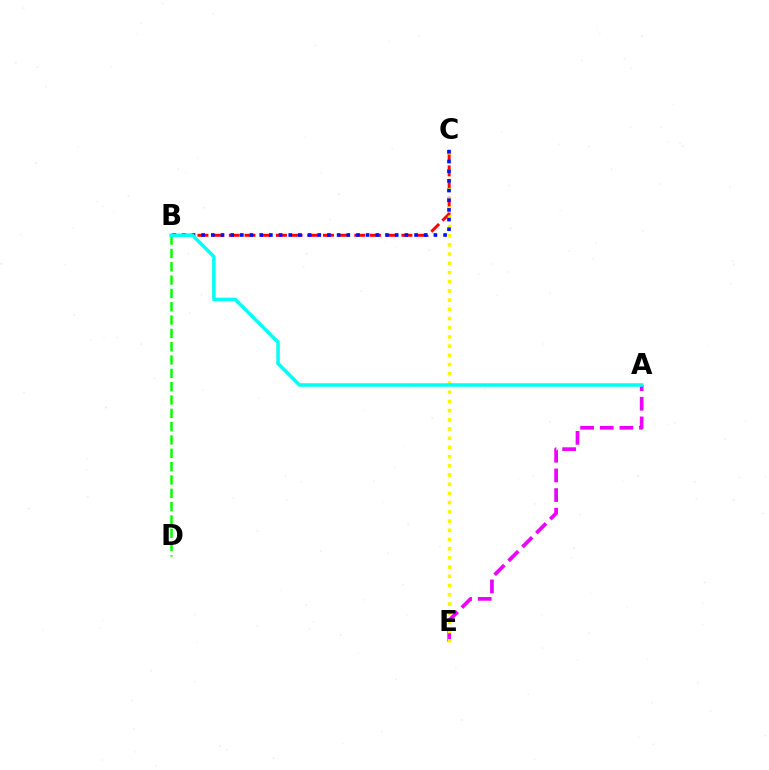{('B', 'C'): [{'color': '#ff0000', 'line_style': 'dashed', 'thickness': 2.13}, {'color': '#0010ff', 'line_style': 'dotted', 'thickness': 2.63}], ('A', 'E'): [{'color': '#ee00ff', 'line_style': 'dashed', 'thickness': 2.67}], ('C', 'E'): [{'color': '#fcf500', 'line_style': 'dotted', 'thickness': 2.5}], ('B', 'D'): [{'color': '#08ff00', 'line_style': 'dashed', 'thickness': 1.81}], ('A', 'B'): [{'color': '#00fff6', 'line_style': 'solid', 'thickness': 2.52}]}